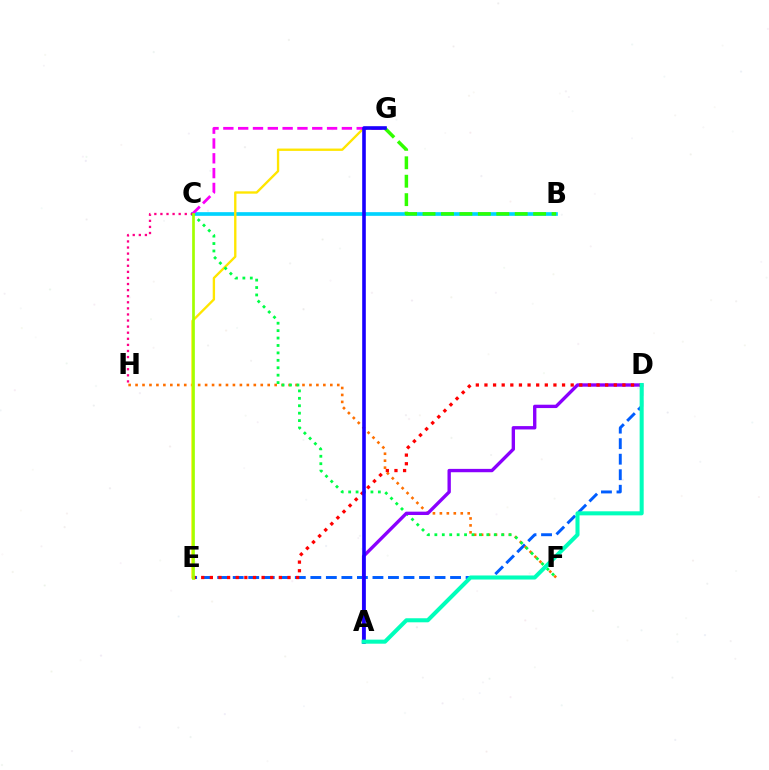{('B', 'C'): [{'color': '#00d3ff', 'line_style': 'solid', 'thickness': 2.65}], ('D', 'E'): [{'color': '#005dff', 'line_style': 'dashed', 'thickness': 2.11}, {'color': '#ff0000', 'line_style': 'dotted', 'thickness': 2.34}], ('F', 'H'): [{'color': '#ff7000', 'line_style': 'dotted', 'thickness': 1.89}], ('E', 'G'): [{'color': '#ffe600', 'line_style': 'solid', 'thickness': 1.69}], ('C', 'G'): [{'color': '#fa00f9', 'line_style': 'dashed', 'thickness': 2.01}], ('C', 'F'): [{'color': '#00ff45', 'line_style': 'dotted', 'thickness': 2.02}], ('A', 'D'): [{'color': '#8a00ff', 'line_style': 'solid', 'thickness': 2.42}, {'color': '#00ffbb', 'line_style': 'solid', 'thickness': 2.92}], ('C', 'H'): [{'color': '#ff0088', 'line_style': 'dotted', 'thickness': 1.65}], ('B', 'G'): [{'color': '#31ff00', 'line_style': 'dashed', 'thickness': 2.5}], ('C', 'E'): [{'color': '#a2ff00', 'line_style': 'solid', 'thickness': 1.95}], ('A', 'G'): [{'color': '#1900ff', 'line_style': 'solid', 'thickness': 2.59}]}